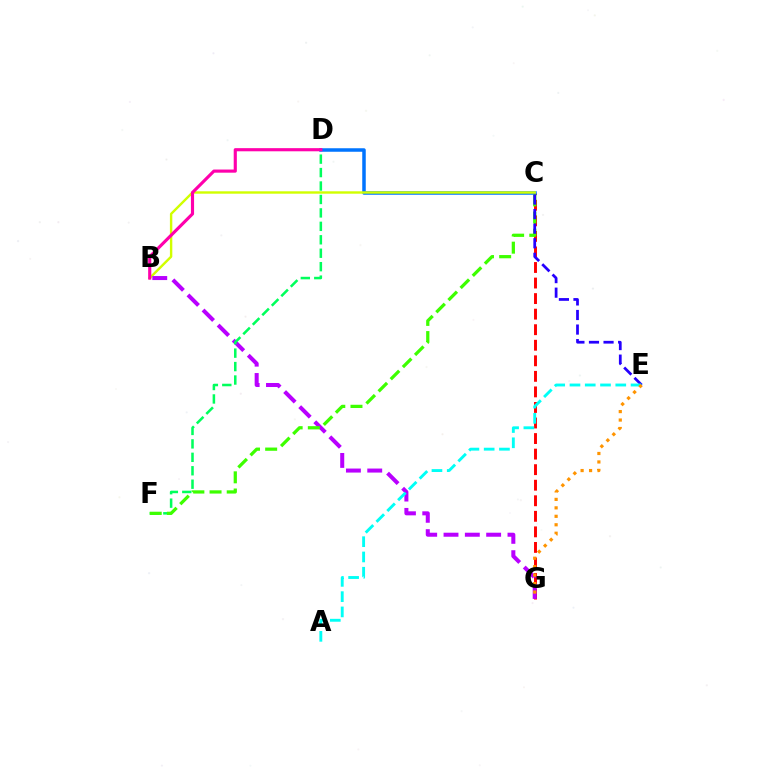{('C', 'G'): [{'color': '#ff0000', 'line_style': 'dashed', 'thickness': 2.11}], ('C', 'D'): [{'color': '#0074ff', 'line_style': 'solid', 'thickness': 2.53}], ('B', 'C'): [{'color': '#d1ff00', 'line_style': 'solid', 'thickness': 1.73}], ('B', 'G'): [{'color': '#b900ff', 'line_style': 'dashed', 'thickness': 2.9}], ('D', 'F'): [{'color': '#00ff5c', 'line_style': 'dashed', 'thickness': 1.83}], ('C', 'F'): [{'color': '#3dff00', 'line_style': 'dashed', 'thickness': 2.33}], ('C', 'E'): [{'color': '#2500ff', 'line_style': 'dashed', 'thickness': 1.98}], ('A', 'E'): [{'color': '#00fff6', 'line_style': 'dashed', 'thickness': 2.07}], ('E', 'G'): [{'color': '#ff9400', 'line_style': 'dotted', 'thickness': 2.3}], ('B', 'D'): [{'color': '#ff00ac', 'line_style': 'solid', 'thickness': 2.26}]}